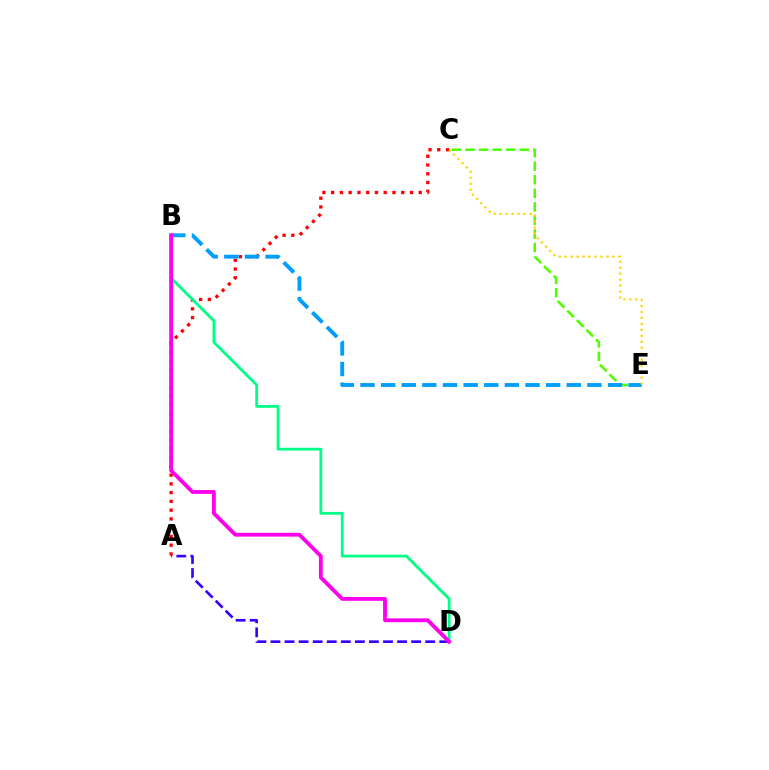{('A', 'D'): [{'color': '#3700ff', 'line_style': 'dashed', 'thickness': 1.91}], ('C', 'E'): [{'color': '#4fff00', 'line_style': 'dashed', 'thickness': 1.84}, {'color': '#ffd500', 'line_style': 'dotted', 'thickness': 1.62}], ('A', 'C'): [{'color': '#ff0000', 'line_style': 'dotted', 'thickness': 2.38}], ('B', 'E'): [{'color': '#009eff', 'line_style': 'dashed', 'thickness': 2.8}], ('B', 'D'): [{'color': '#00ff86', 'line_style': 'solid', 'thickness': 2.03}, {'color': '#ff00ed', 'line_style': 'solid', 'thickness': 2.75}]}